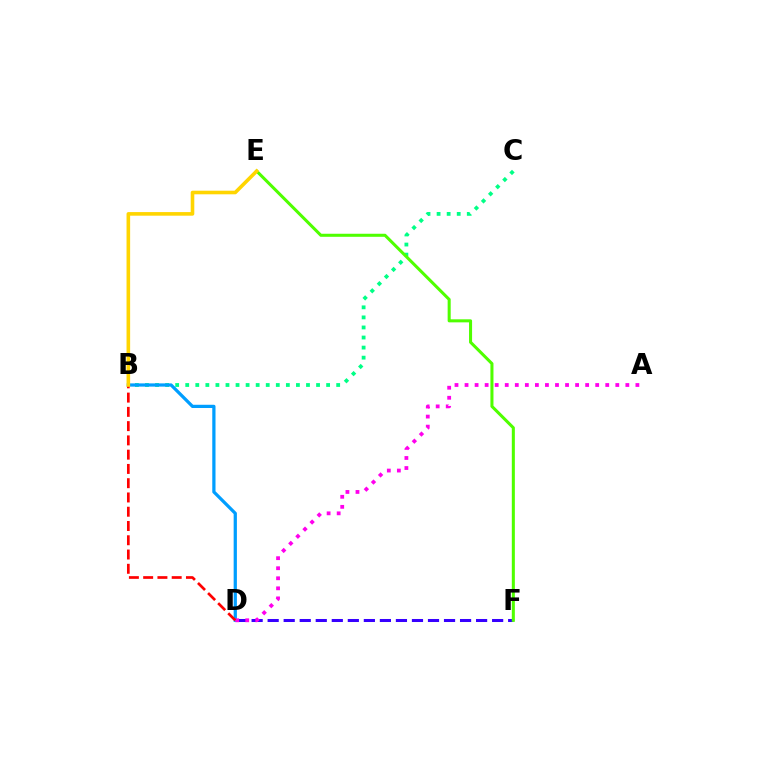{('D', 'F'): [{'color': '#3700ff', 'line_style': 'dashed', 'thickness': 2.18}], ('B', 'C'): [{'color': '#00ff86', 'line_style': 'dotted', 'thickness': 2.73}], ('B', 'D'): [{'color': '#009eff', 'line_style': 'solid', 'thickness': 2.33}, {'color': '#ff0000', 'line_style': 'dashed', 'thickness': 1.94}], ('A', 'D'): [{'color': '#ff00ed', 'line_style': 'dotted', 'thickness': 2.73}], ('E', 'F'): [{'color': '#4fff00', 'line_style': 'solid', 'thickness': 2.19}], ('B', 'E'): [{'color': '#ffd500', 'line_style': 'solid', 'thickness': 2.59}]}